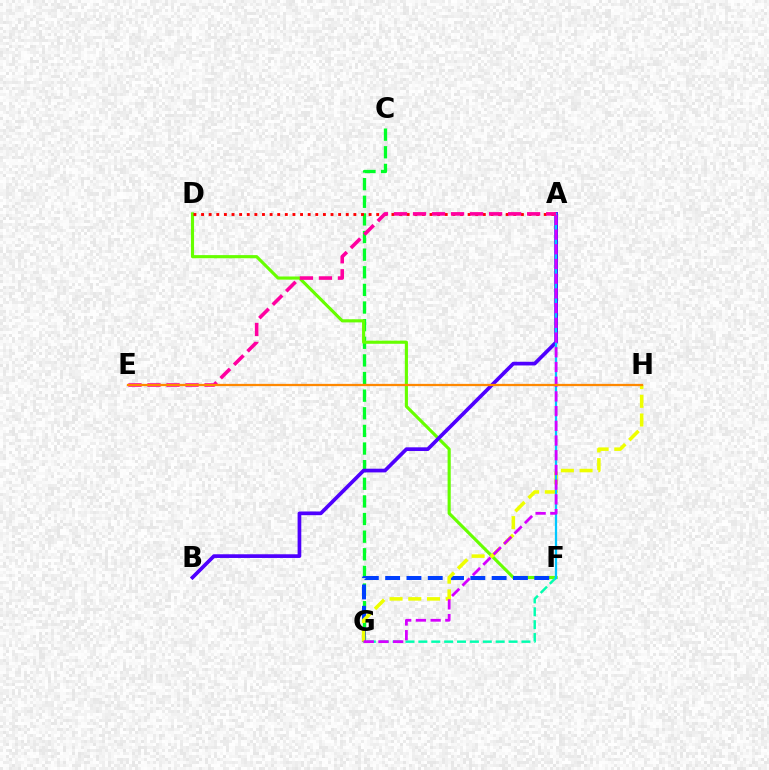{('C', 'G'): [{'color': '#00ff27', 'line_style': 'dashed', 'thickness': 2.39}], ('D', 'F'): [{'color': '#66ff00', 'line_style': 'solid', 'thickness': 2.25}], ('F', 'G'): [{'color': '#003fff', 'line_style': 'dashed', 'thickness': 2.89}, {'color': '#00ffaf', 'line_style': 'dashed', 'thickness': 1.75}], ('A', 'D'): [{'color': '#ff0000', 'line_style': 'dotted', 'thickness': 2.07}], ('G', 'H'): [{'color': '#eeff00', 'line_style': 'dashed', 'thickness': 2.54}], ('A', 'B'): [{'color': '#4f00ff', 'line_style': 'solid', 'thickness': 2.66}], ('A', 'F'): [{'color': '#00c7ff', 'line_style': 'solid', 'thickness': 1.63}], ('A', 'G'): [{'color': '#d600ff', 'line_style': 'dashed', 'thickness': 2.0}], ('A', 'E'): [{'color': '#ff00a0', 'line_style': 'dashed', 'thickness': 2.58}], ('E', 'H'): [{'color': '#ff8800', 'line_style': 'solid', 'thickness': 1.62}]}